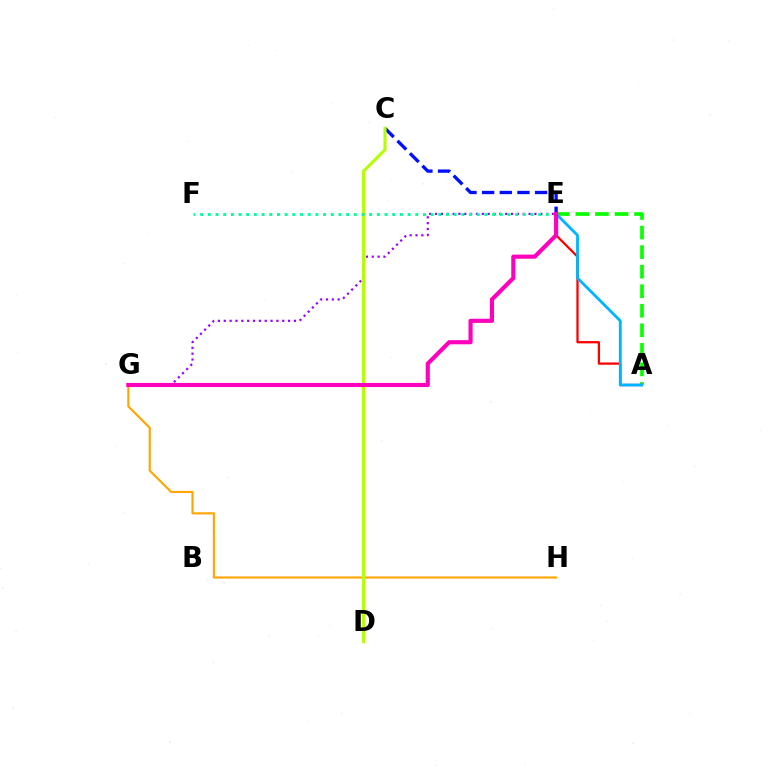{('G', 'H'): [{'color': '#ffa500', 'line_style': 'solid', 'thickness': 1.53}], ('C', 'E'): [{'color': '#0010ff', 'line_style': 'dashed', 'thickness': 2.4}], ('A', 'E'): [{'color': '#08ff00', 'line_style': 'dashed', 'thickness': 2.66}, {'color': '#ff0000', 'line_style': 'solid', 'thickness': 1.63}, {'color': '#00b5ff', 'line_style': 'solid', 'thickness': 2.04}], ('E', 'G'): [{'color': '#9b00ff', 'line_style': 'dotted', 'thickness': 1.59}, {'color': '#ff00bd', 'line_style': 'solid', 'thickness': 2.98}], ('C', 'D'): [{'color': '#b3ff00', 'line_style': 'solid', 'thickness': 2.21}], ('E', 'F'): [{'color': '#00ff9d', 'line_style': 'dotted', 'thickness': 2.09}]}